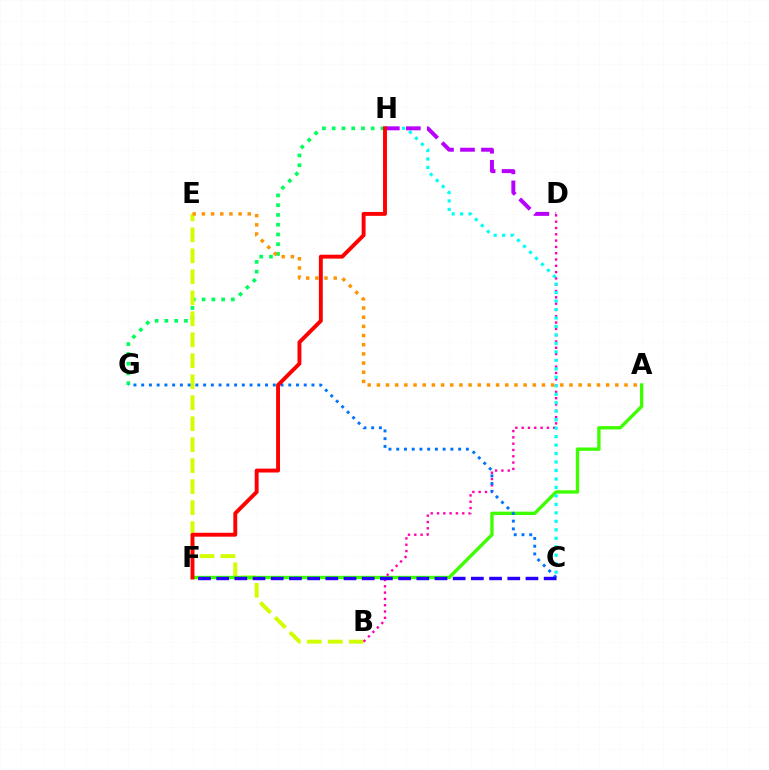{('G', 'H'): [{'color': '#00ff5c', 'line_style': 'dotted', 'thickness': 2.65}], ('B', 'E'): [{'color': '#d1ff00', 'line_style': 'dashed', 'thickness': 2.85}], ('A', 'F'): [{'color': '#3dff00', 'line_style': 'solid', 'thickness': 2.42}], ('B', 'D'): [{'color': '#ff00ac', 'line_style': 'dotted', 'thickness': 1.71}], ('C', 'H'): [{'color': '#00fff6', 'line_style': 'dotted', 'thickness': 2.3}], ('D', 'H'): [{'color': '#b900ff', 'line_style': 'dashed', 'thickness': 2.85}], ('C', 'G'): [{'color': '#0074ff', 'line_style': 'dotted', 'thickness': 2.1}], ('C', 'F'): [{'color': '#2500ff', 'line_style': 'dashed', 'thickness': 2.47}], ('F', 'H'): [{'color': '#ff0000', 'line_style': 'solid', 'thickness': 2.81}], ('A', 'E'): [{'color': '#ff9400', 'line_style': 'dotted', 'thickness': 2.49}]}